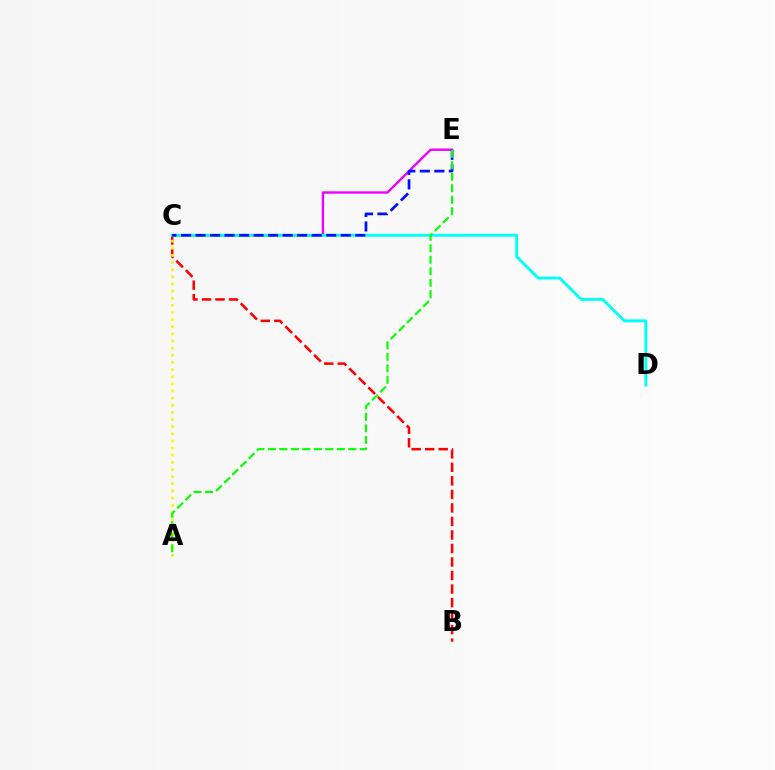{('C', 'E'): [{'color': '#ee00ff', 'line_style': 'solid', 'thickness': 1.72}, {'color': '#0010ff', 'line_style': 'dashed', 'thickness': 1.97}], ('B', 'C'): [{'color': '#ff0000', 'line_style': 'dashed', 'thickness': 1.84}], ('A', 'C'): [{'color': '#fcf500', 'line_style': 'dotted', 'thickness': 1.94}], ('C', 'D'): [{'color': '#00fff6', 'line_style': 'solid', 'thickness': 2.08}], ('A', 'E'): [{'color': '#08ff00', 'line_style': 'dashed', 'thickness': 1.56}]}